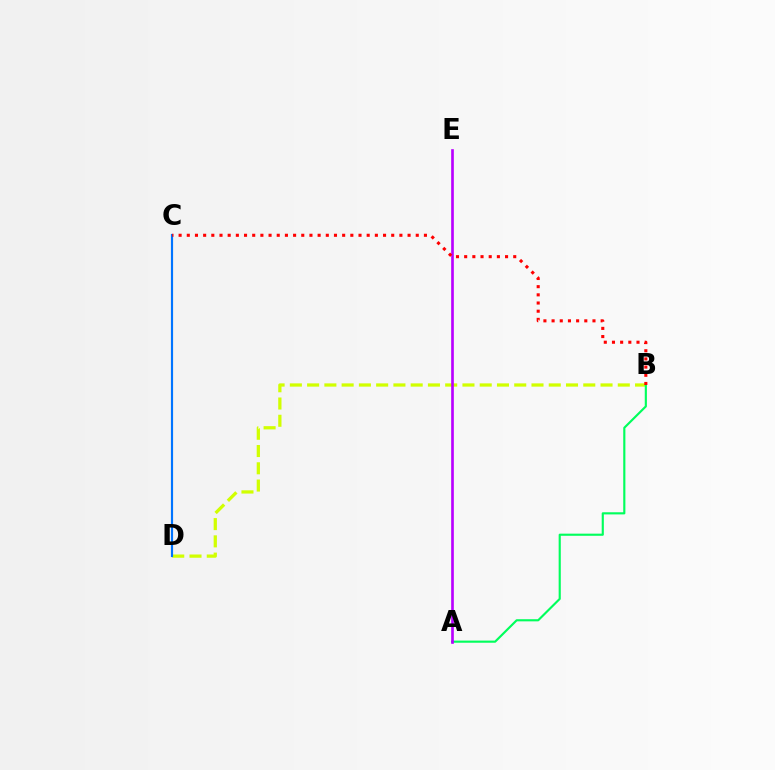{('B', 'D'): [{'color': '#d1ff00', 'line_style': 'dashed', 'thickness': 2.34}], ('A', 'B'): [{'color': '#00ff5c', 'line_style': 'solid', 'thickness': 1.54}], ('C', 'D'): [{'color': '#0074ff', 'line_style': 'solid', 'thickness': 1.56}], ('A', 'E'): [{'color': '#b900ff', 'line_style': 'solid', 'thickness': 1.91}], ('B', 'C'): [{'color': '#ff0000', 'line_style': 'dotted', 'thickness': 2.22}]}